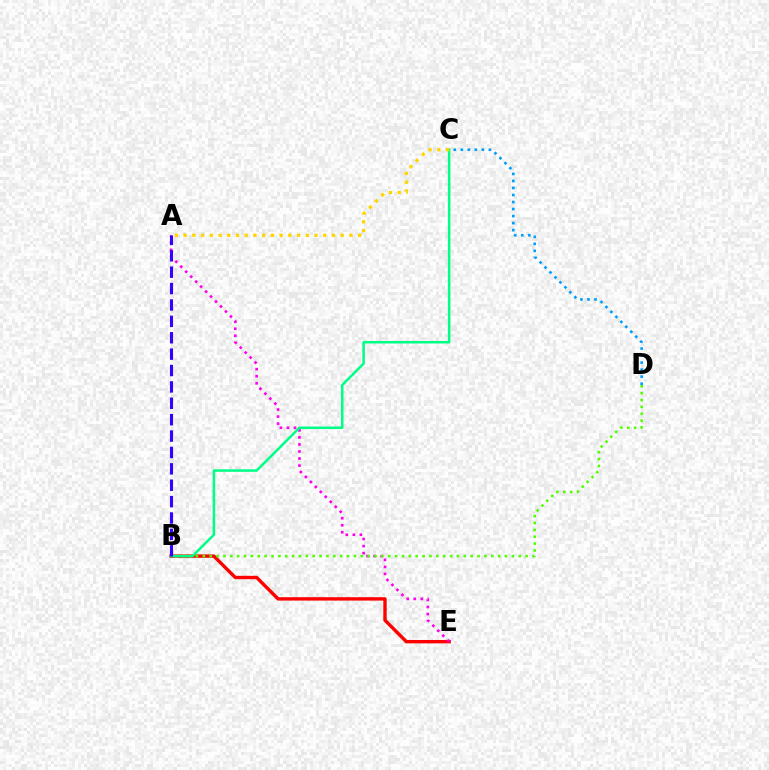{('B', 'E'): [{'color': '#ff0000', 'line_style': 'solid', 'thickness': 2.44}], ('C', 'D'): [{'color': '#009eff', 'line_style': 'dotted', 'thickness': 1.91}], ('A', 'E'): [{'color': '#ff00ed', 'line_style': 'dotted', 'thickness': 1.91}], ('B', 'D'): [{'color': '#4fff00', 'line_style': 'dotted', 'thickness': 1.87}], ('B', 'C'): [{'color': '#00ff86', 'line_style': 'solid', 'thickness': 1.82}], ('A', 'B'): [{'color': '#3700ff', 'line_style': 'dashed', 'thickness': 2.23}], ('A', 'C'): [{'color': '#ffd500', 'line_style': 'dotted', 'thickness': 2.37}]}